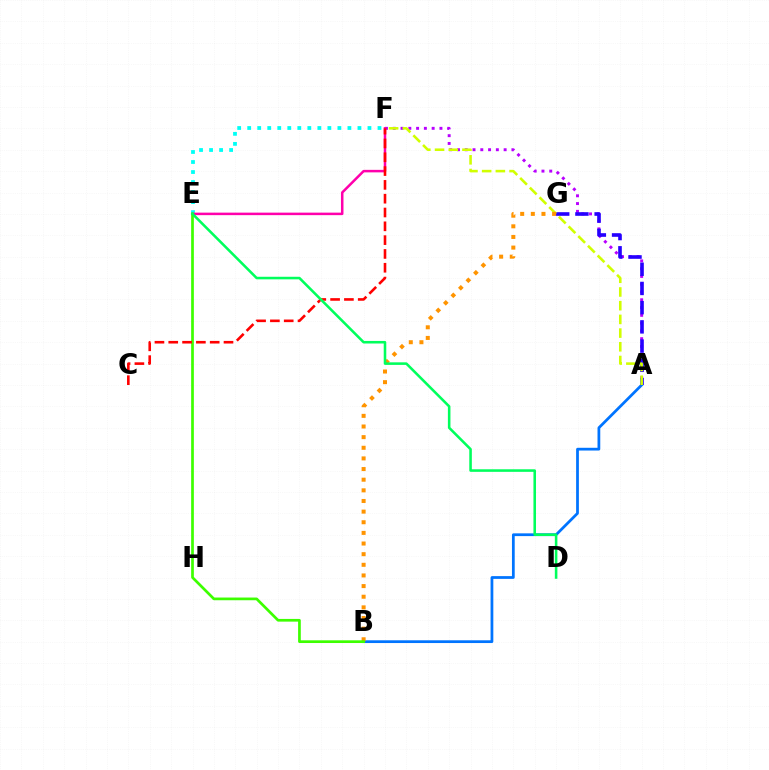{('E', 'F'): [{'color': '#00fff6', 'line_style': 'dotted', 'thickness': 2.72}, {'color': '#ff00ac', 'line_style': 'solid', 'thickness': 1.81}], ('A', 'B'): [{'color': '#0074ff', 'line_style': 'solid', 'thickness': 1.98}], ('A', 'F'): [{'color': '#b900ff', 'line_style': 'dotted', 'thickness': 2.11}, {'color': '#d1ff00', 'line_style': 'dashed', 'thickness': 1.86}], ('A', 'G'): [{'color': '#2500ff', 'line_style': 'dashed', 'thickness': 2.61}], ('B', 'G'): [{'color': '#ff9400', 'line_style': 'dotted', 'thickness': 2.89}], ('B', 'E'): [{'color': '#3dff00', 'line_style': 'solid', 'thickness': 1.95}], ('C', 'F'): [{'color': '#ff0000', 'line_style': 'dashed', 'thickness': 1.88}], ('D', 'E'): [{'color': '#00ff5c', 'line_style': 'solid', 'thickness': 1.85}]}